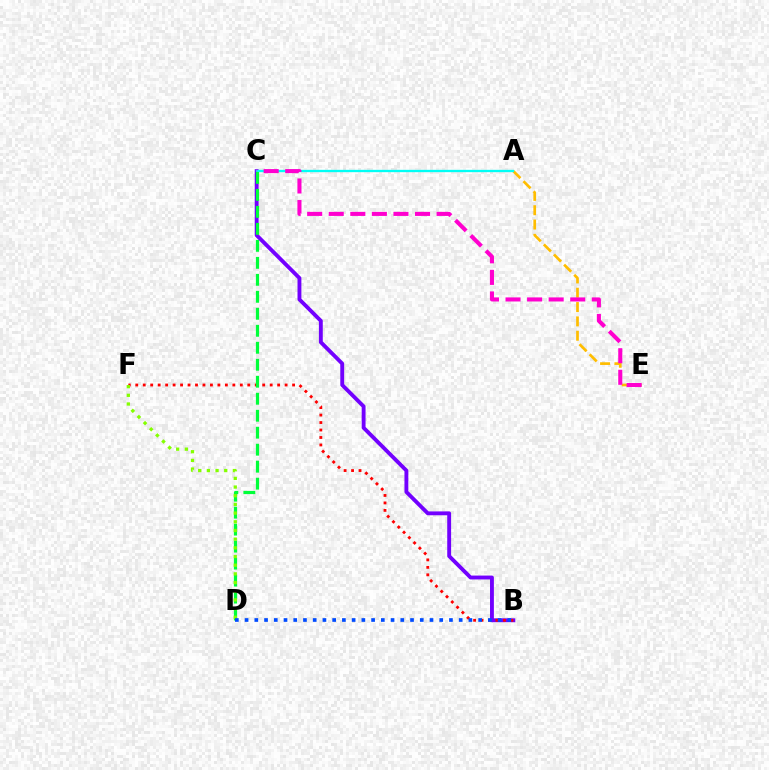{('A', 'E'): [{'color': '#ffbd00', 'line_style': 'dashed', 'thickness': 1.95}], ('B', 'C'): [{'color': '#7200ff', 'line_style': 'solid', 'thickness': 2.79}], ('B', 'F'): [{'color': '#ff0000', 'line_style': 'dotted', 'thickness': 2.03}], ('A', 'C'): [{'color': '#00fff6', 'line_style': 'solid', 'thickness': 1.67}], ('C', 'E'): [{'color': '#ff00cf', 'line_style': 'dashed', 'thickness': 2.93}], ('C', 'D'): [{'color': '#00ff39', 'line_style': 'dashed', 'thickness': 2.31}], ('D', 'F'): [{'color': '#84ff00', 'line_style': 'dotted', 'thickness': 2.36}], ('B', 'D'): [{'color': '#004bff', 'line_style': 'dotted', 'thickness': 2.64}]}